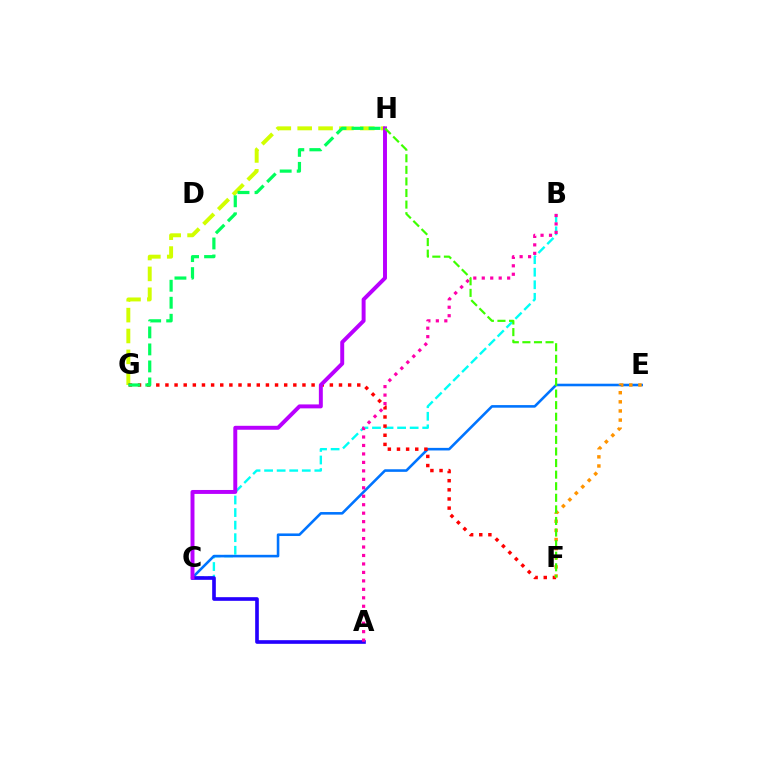{('G', 'H'): [{'color': '#d1ff00', 'line_style': 'dashed', 'thickness': 2.83}, {'color': '#00ff5c', 'line_style': 'dashed', 'thickness': 2.31}], ('B', 'C'): [{'color': '#00fff6', 'line_style': 'dashed', 'thickness': 1.71}], ('C', 'E'): [{'color': '#0074ff', 'line_style': 'solid', 'thickness': 1.86}], ('A', 'C'): [{'color': '#2500ff', 'line_style': 'solid', 'thickness': 2.63}], ('F', 'G'): [{'color': '#ff0000', 'line_style': 'dotted', 'thickness': 2.48}], ('E', 'F'): [{'color': '#ff9400', 'line_style': 'dotted', 'thickness': 2.48}], ('A', 'B'): [{'color': '#ff00ac', 'line_style': 'dotted', 'thickness': 2.3}], ('C', 'H'): [{'color': '#b900ff', 'line_style': 'solid', 'thickness': 2.84}], ('F', 'H'): [{'color': '#3dff00', 'line_style': 'dashed', 'thickness': 1.57}]}